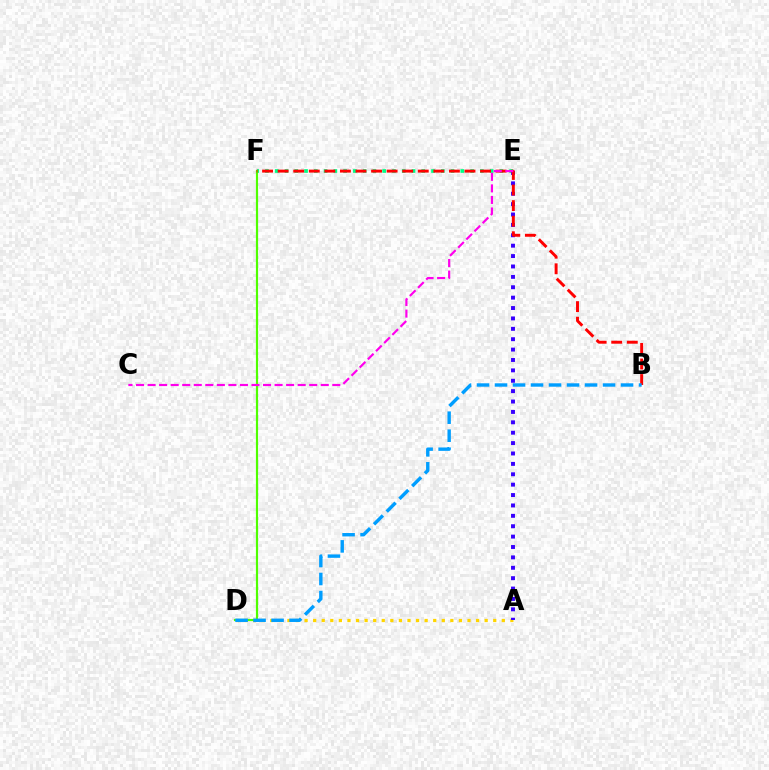{('A', 'D'): [{'color': '#ffd500', 'line_style': 'dotted', 'thickness': 2.33}], ('E', 'F'): [{'color': '#00ff86', 'line_style': 'dotted', 'thickness': 2.65}], ('A', 'E'): [{'color': '#3700ff', 'line_style': 'dotted', 'thickness': 2.82}], ('D', 'F'): [{'color': '#4fff00', 'line_style': 'solid', 'thickness': 1.56}], ('B', 'F'): [{'color': '#ff0000', 'line_style': 'dashed', 'thickness': 2.12}], ('C', 'E'): [{'color': '#ff00ed', 'line_style': 'dashed', 'thickness': 1.57}], ('B', 'D'): [{'color': '#009eff', 'line_style': 'dashed', 'thickness': 2.45}]}